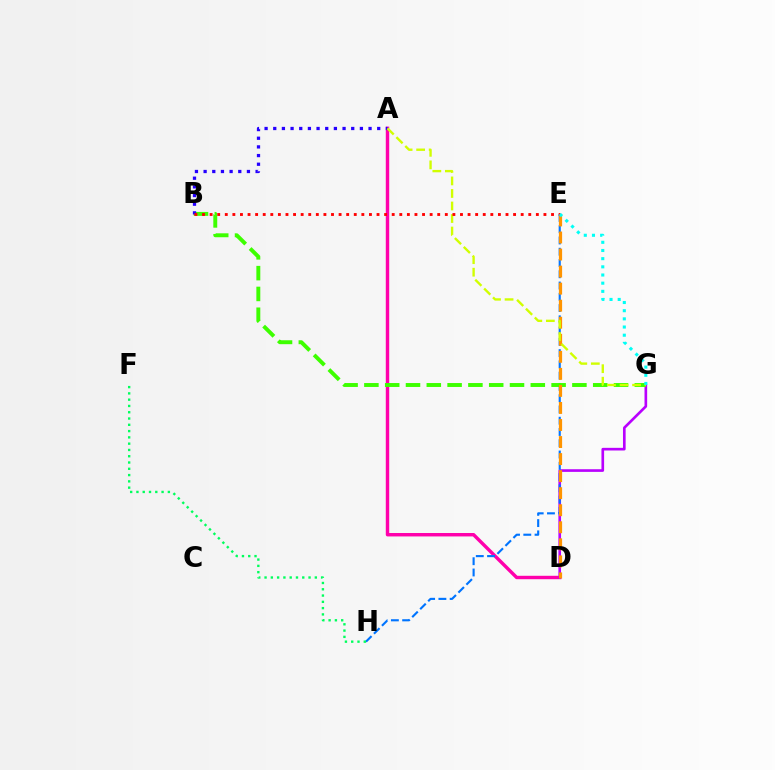{('A', 'D'): [{'color': '#ff00ac', 'line_style': 'solid', 'thickness': 2.46}], ('D', 'G'): [{'color': '#b900ff', 'line_style': 'solid', 'thickness': 1.91}], ('E', 'H'): [{'color': '#0074ff', 'line_style': 'dashed', 'thickness': 1.53}], ('F', 'H'): [{'color': '#00ff5c', 'line_style': 'dotted', 'thickness': 1.71}], ('B', 'G'): [{'color': '#3dff00', 'line_style': 'dashed', 'thickness': 2.83}], ('A', 'B'): [{'color': '#2500ff', 'line_style': 'dotted', 'thickness': 2.35}], ('D', 'E'): [{'color': '#ff9400', 'line_style': 'dashed', 'thickness': 2.32}], ('A', 'G'): [{'color': '#d1ff00', 'line_style': 'dashed', 'thickness': 1.7}], ('B', 'E'): [{'color': '#ff0000', 'line_style': 'dotted', 'thickness': 2.06}], ('E', 'G'): [{'color': '#00fff6', 'line_style': 'dotted', 'thickness': 2.22}]}